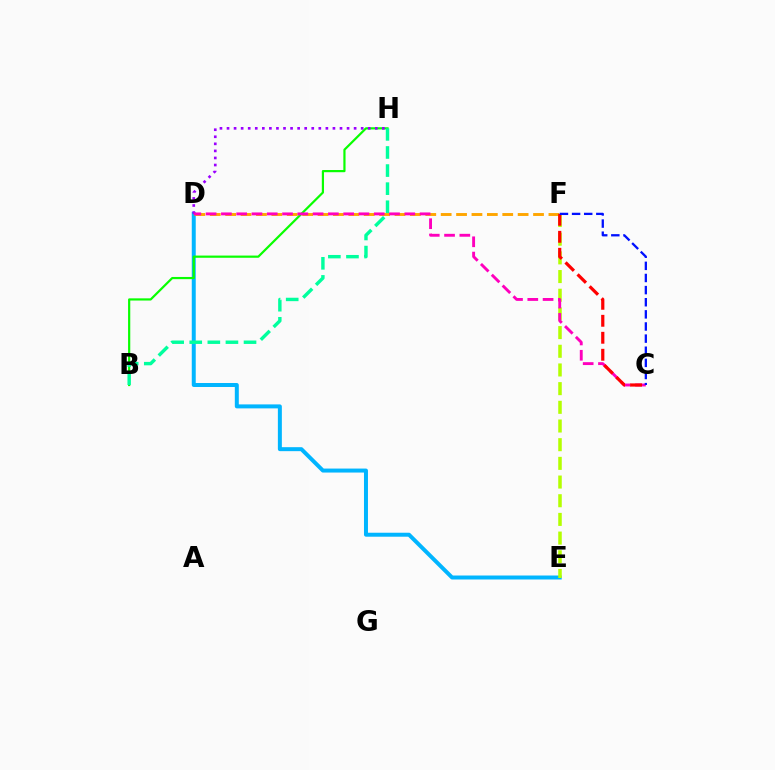{('D', 'E'): [{'color': '#00b5ff', 'line_style': 'solid', 'thickness': 2.87}], ('B', 'H'): [{'color': '#08ff00', 'line_style': 'solid', 'thickness': 1.58}, {'color': '#00ff9d', 'line_style': 'dashed', 'thickness': 2.46}], ('D', 'H'): [{'color': '#9b00ff', 'line_style': 'dotted', 'thickness': 1.92}], ('D', 'F'): [{'color': '#ffa500', 'line_style': 'dashed', 'thickness': 2.09}], ('E', 'F'): [{'color': '#b3ff00', 'line_style': 'dashed', 'thickness': 2.54}], ('C', 'D'): [{'color': '#ff00bd', 'line_style': 'dashed', 'thickness': 2.08}], ('C', 'F'): [{'color': '#ff0000', 'line_style': 'dashed', 'thickness': 2.31}, {'color': '#0010ff', 'line_style': 'dashed', 'thickness': 1.65}]}